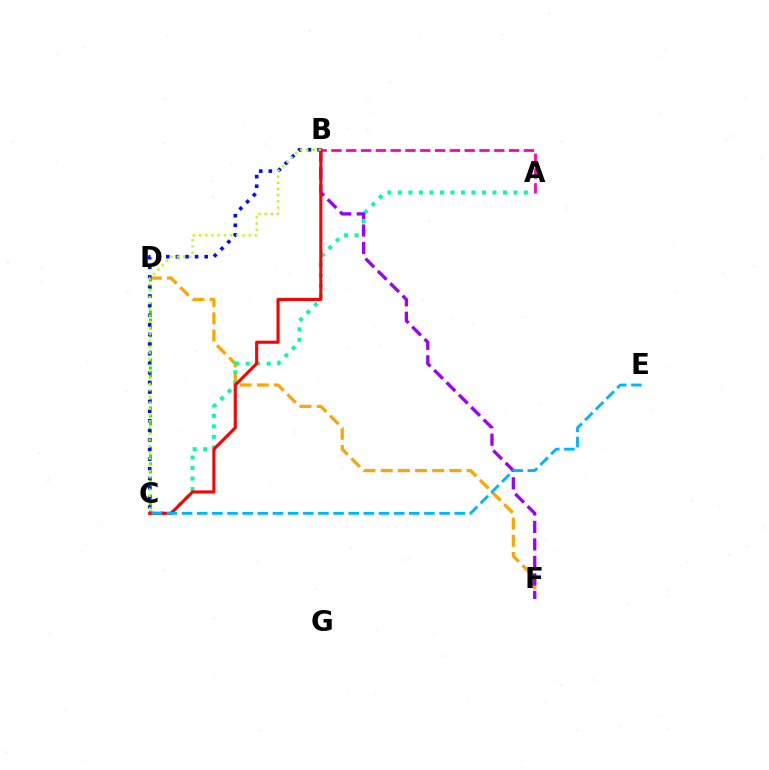{('D', 'F'): [{'color': '#ffa500', 'line_style': 'dashed', 'thickness': 2.33}], ('C', 'D'): [{'color': '#08ff00', 'line_style': 'dotted', 'thickness': 2.17}], ('A', 'C'): [{'color': '#00ff9d', 'line_style': 'dotted', 'thickness': 2.85}], ('B', 'C'): [{'color': '#0010ff', 'line_style': 'dotted', 'thickness': 2.61}, {'color': '#ff0000', 'line_style': 'solid', 'thickness': 2.24}, {'color': '#b3ff00', 'line_style': 'dotted', 'thickness': 1.69}], ('A', 'B'): [{'color': '#ff00bd', 'line_style': 'dashed', 'thickness': 2.01}], ('B', 'F'): [{'color': '#9b00ff', 'line_style': 'dashed', 'thickness': 2.38}], ('C', 'E'): [{'color': '#00b5ff', 'line_style': 'dashed', 'thickness': 2.06}]}